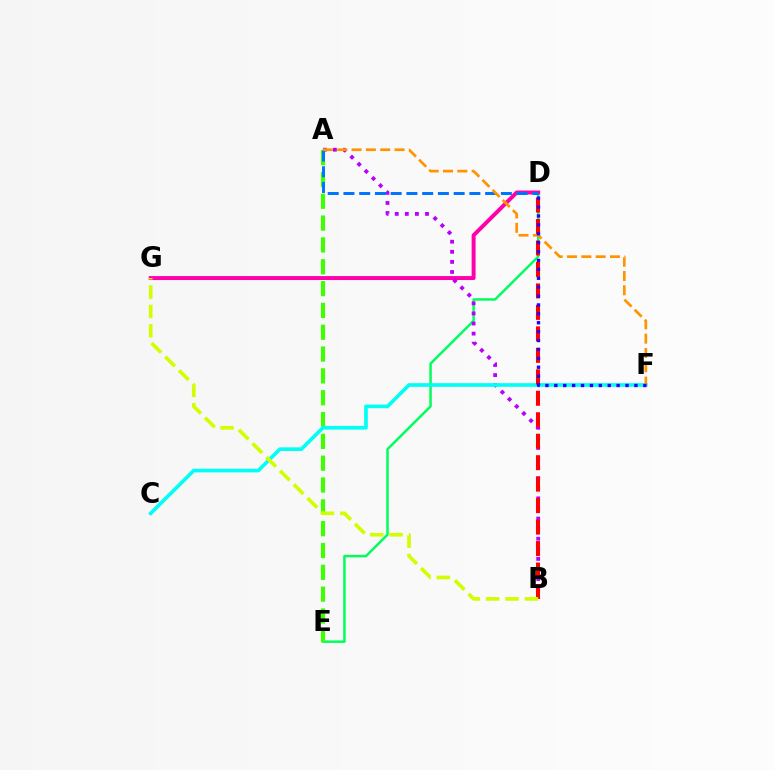{('D', 'E'): [{'color': '#00ff5c', 'line_style': 'solid', 'thickness': 1.79}], ('D', 'G'): [{'color': '#ff00ac', 'line_style': 'solid', 'thickness': 2.86}], ('A', 'B'): [{'color': '#b900ff', 'line_style': 'dotted', 'thickness': 2.74}], ('A', 'E'): [{'color': '#3dff00', 'line_style': 'dashed', 'thickness': 2.97}], ('C', 'F'): [{'color': '#00fff6', 'line_style': 'solid', 'thickness': 2.63}], ('A', 'D'): [{'color': '#0074ff', 'line_style': 'dashed', 'thickness': 2.14}], ('B', 'D'): [{'color': '#ff0000', 'line_style': 'dashed', 'thickness': 2.92}], ('A', 'F'): [{'color': '#ff9400', 'line_style': 'dashed', 'thickness': 1.95}], ('B', 'G'): [{'color': '#d1ff00', 'line_style': 'dashed', 'thickness': 2.63}], ('D', 'F'): [{'color': '#2500ff', 'line_style': 'dotted', 'thickness': 2.42}]}